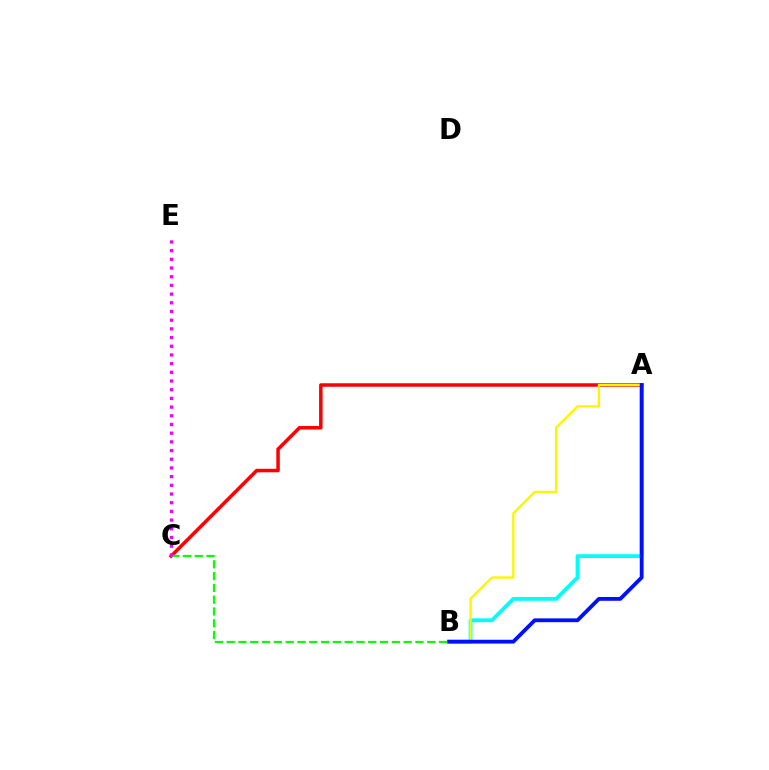{('A', 'B'): [{'color': '#00fff6', 'line_style': 'solid', 'thickness': 2.74}, {'color': '#fcf500', 'line_style': 'solid', 'thickness': 1.68}, {'color': '#0010ff', 'line_style': 'solid', 'thickness': 2.75}], ('A', 'C'): [{'color': '#ff0000', 'line_style': 'solid', 'thickness': 2.52}], ('B', 'C'): [{'color': '#08ff00', 'line_style': 'dashed', 'thickness': 1.6}], ('C', 'E'): [{'color': '#ee00ff', 'line_style': 'dotted', 'thickness': 2.36}]}